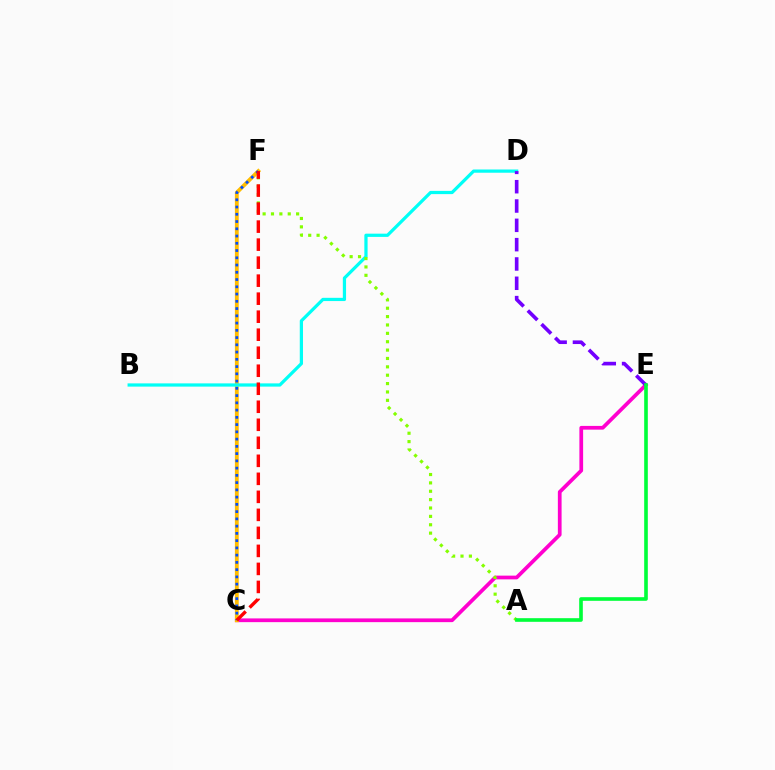{('C', 'E'): [{'color': '#ff00cf', 'line_style': 'solid', 'thickness': 2.69}], ('C', 'F'): [{'color': '#ffbd00', 'line_style': 'solid', 'thickness': 2.77}, {'color': '#004bff', 'line_style': 'dotted', 'thickness': 1.97}, {'color': '#ff0000', 'line_style': 'dashed', 'thickness': 2.45}], ('B', 'D'): [{'color': '#00fff6', 'line_style': 'solid', 'thickness': 2.33}], ('A', 'F'): [{'color': '#84ff00', 'line_style': 'dotted', 'thickness': 2.27}], ('D', 'E'): [{'color': '#7200ff', 'line_style': 'dashed', 'thickness': 2.62}], ('A', 'E'): [{'color': '#00ff39', 'line_style': 'solid', 'thickness': 2.62}]}